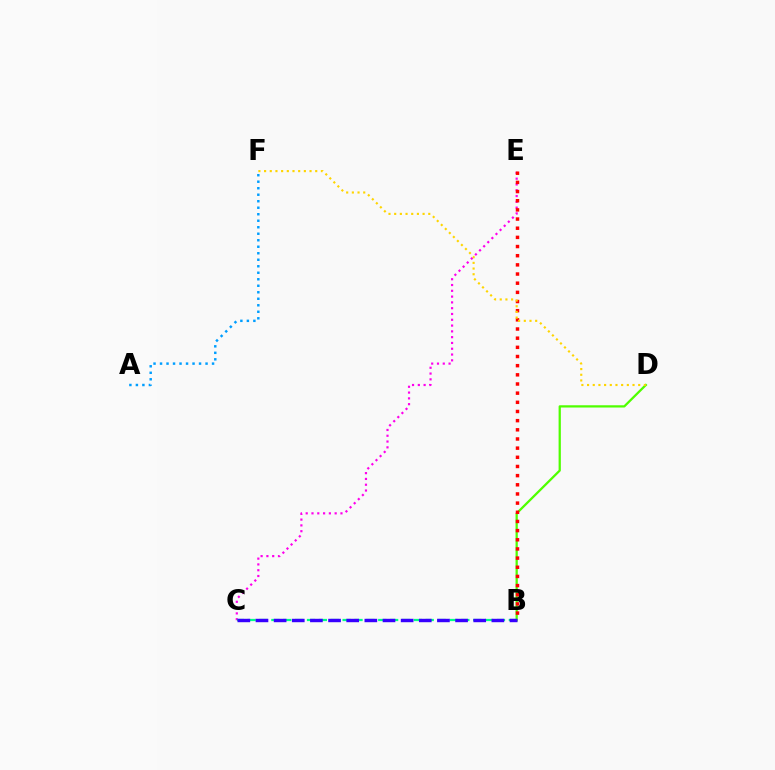{('C', 'E'): [{'color': '#ff00ed', 'line_style': 'dotted', 'thickness': 1.57}], ('B', 'D'): [{'color': '#4fff00', 'line_style': 'solid', 'thickness': 1.63}], ('B', 'C'): [{'color': '#00ff86', 'line_style': 'dashed', 'thickness': 1.61}, {'color': '#3700ff', 'line_style': 'dashed', 'thickness': 2.46}], ('B', 'E'): [{'color': '#ff0000', 'line_style': 'dotted', 'thickness': 2.49}], ('D', 'F'): [{'color': '#ffd500', 'line_style': 'dotted', 'thickness': 1.54}], ('A', 'F'): [{'color': '#009eff', 'line_style': 'dotted', 'thickness': 1.77}]}